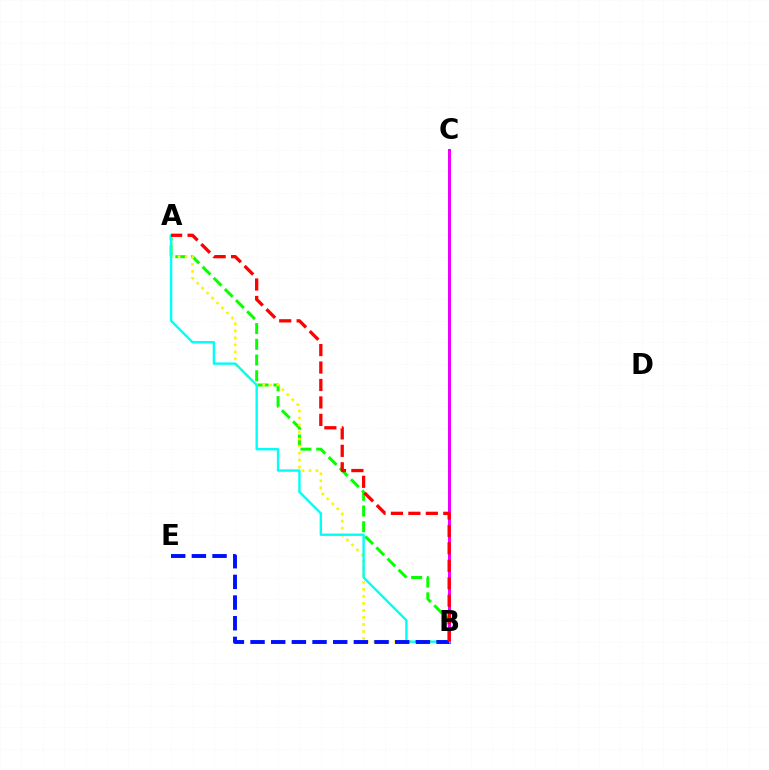{('A', 'B'): [{'color': '#08ff00', 'line_style': 'dashed', 'thickness': 2.14}, {'color': '#fcf500', 'line_style': 'dotted', 'thickness': 1.91}, {'color': '#00fff6', 'line_style': 'solid', 'thickness': 1.73}, {'color': '#ff0000', 'line_style': 'dashed', 'thickness': 2.37}], ('B', 'C'): [{'color': '#ee00ff', 'line_style': 'solid', 'thickness': 2.17}], ('B', 'E'): [{'color': '#0010ff', 'line_style': 'dashed', 'thickness': 2.81}]}